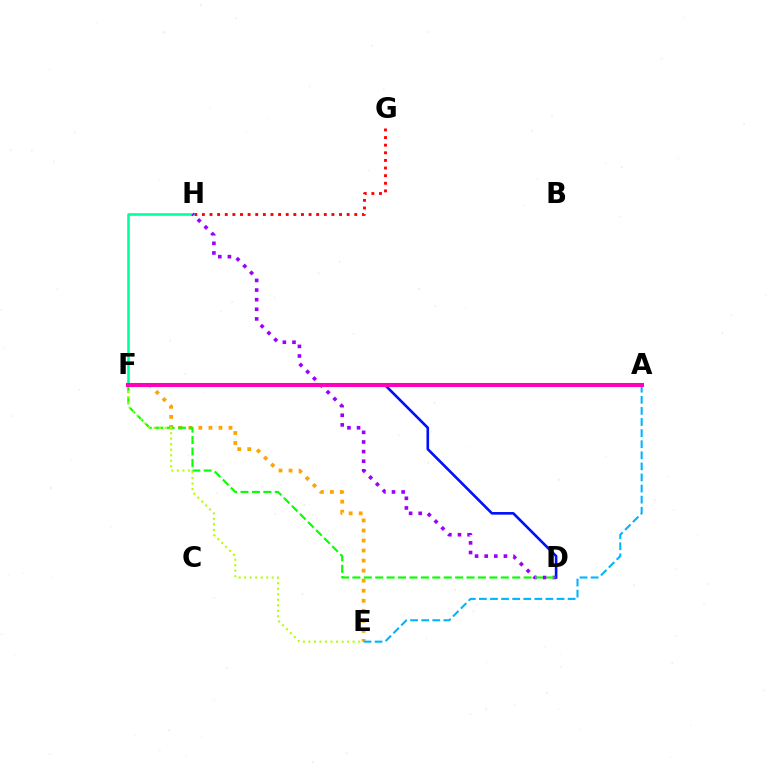{('D', 'F'): [{'color': '#0010ff', 'line_style': 'solid', 'thickness': 1.89}, {'color': '#08ff00', 'line_style': 'dashed', 'thickness': 1.55}], ('E', 'F'): [{'color': '#ffa500', 'line_style': 'dotted', 'thickness': 2.73}, {'color': '#b3ff00', 'line_style': 'dotted', 'thickness': 1.5}], ('G', 'H'): [{'color': '#ff0000', 'line_style': 'dotted', 'thickness': 2.07}], ('F', 'H'): [{'color': '#00ff9d', 'line_style': 'solid', 'thickness': 1.85}], ('D', 'H'): [{'color': '#9b00ff', 'line_style': 'dotted', 'thickness': 2.61}], ('A', 'E'): [{'color': '#00b5ff', 'line_style': 'dashed', 'thickness': 1.51}], ('A', 'F'): [{'color': '#ff00bd', 'line_style': 'solid', 'thickness': 2.92}]}